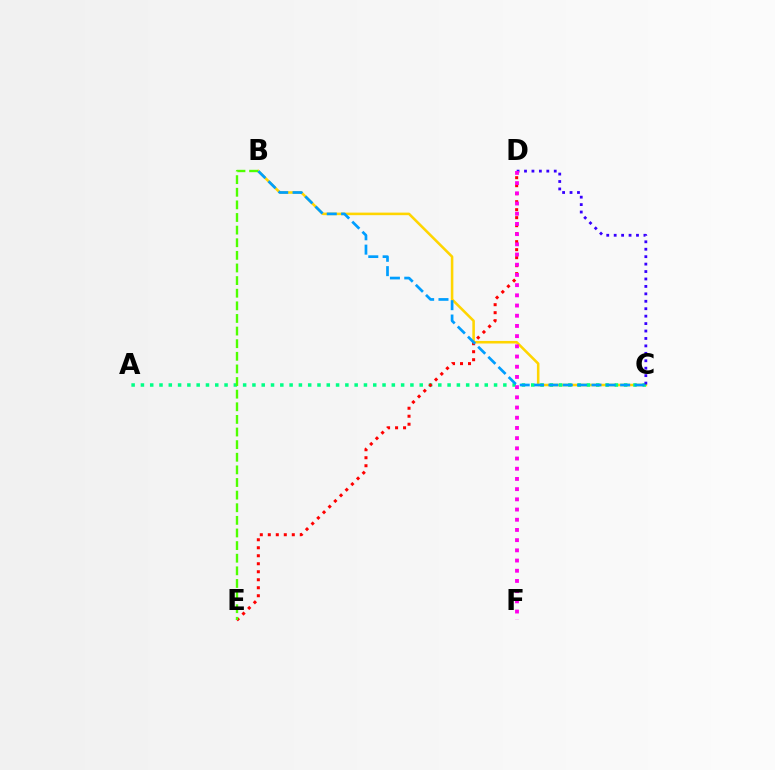{('B', 'C'): [{'color': '#ffd500', 'line_style': 'solid', 'thickness': 1.84}, {'color': '#009eff', 'line_style': 'dashed', 'thickness': 1.95}], ('A', 'C'): [{'color': '#00ff86', 'line_style': 'dotted', 'thickness': 2.52}], ('C', 'D'): [{'color': '#3700ff', 'line_style': 'dotted', 'thickness': 2.02}], ('D', 'E'): [{'color': '#ff0000', 'line_style': 'dotted', 'thickness': 2.17}], ('D', 'F'): [{'color': '#ff00ed', 'line_style': 'dotted', 'thickness': 2.77}], ('B', 'E'): [{'color': '#4fff00', 'line_style': 'dashed', 'thickness': 1.71}]}